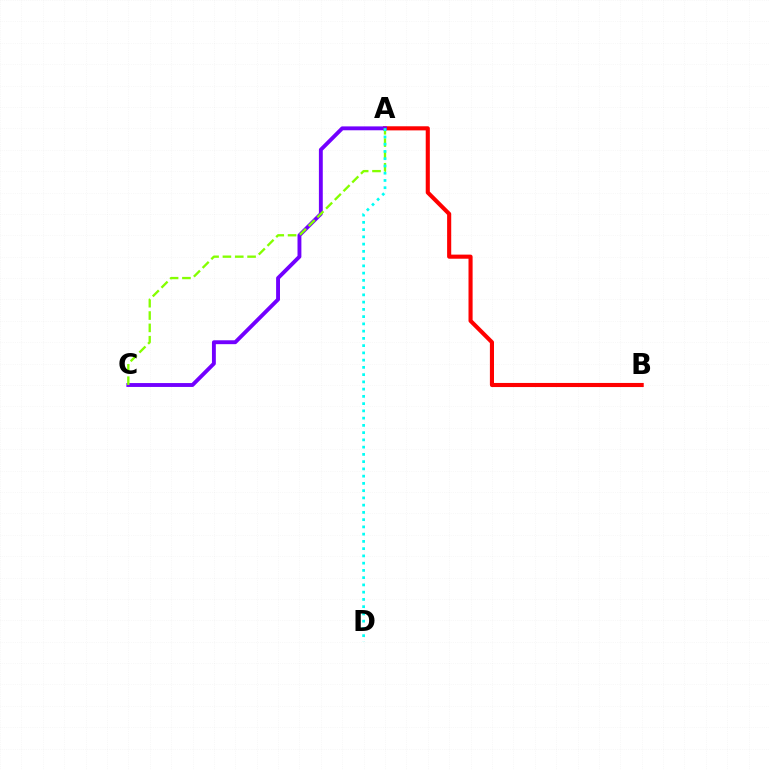{('A', 'B'): [{'color': '#ff0000', 'line_style': 'solid', 'thickness': 2.95}], ('A', 'C'): [{'color': '#7200ff', 'line_style': 'solid', 'thickness': 2.79}, {'color': '#84ff00', 'line_style': 'dashed', 'thickness': 1.68}], ('A', 'D'): [{'color': '#00fff6', 'line_style': 'dotted', 'thickness': 1.97}]}